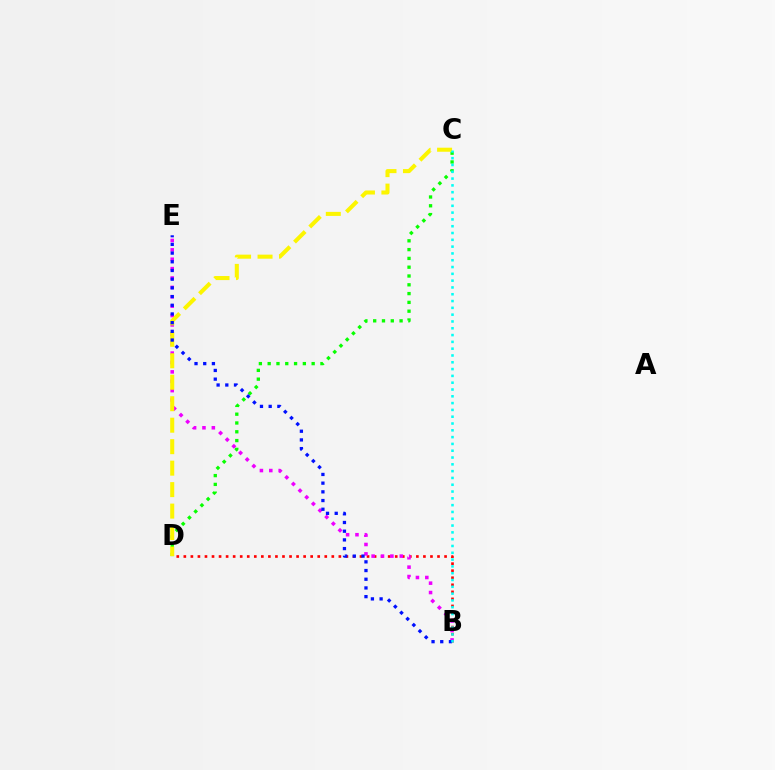{('B', 'D'): [{'color': '#ff0000', 'line_style': 'dotted', 'thickness': 1.91}], ('B', 'E'): [{'color': '#ee00ff', 'line_style': 'dotted', 'thickness': 2.55}, {'color': '#0010ff', 'line_style': 'dotted', 'thickness': 2.36}], ('C', 'D'): [{'color': '#08ff00', 'line_style': 'dotted', 'thickness': 2.39}, {'color': '#fcf500', 'line_style': 'dashed', 'thickness': 2.92}], ('B', 'C'): [{'color': '#00fff6', 'line_style': 'dotted', 'thickness': 1.85}]}